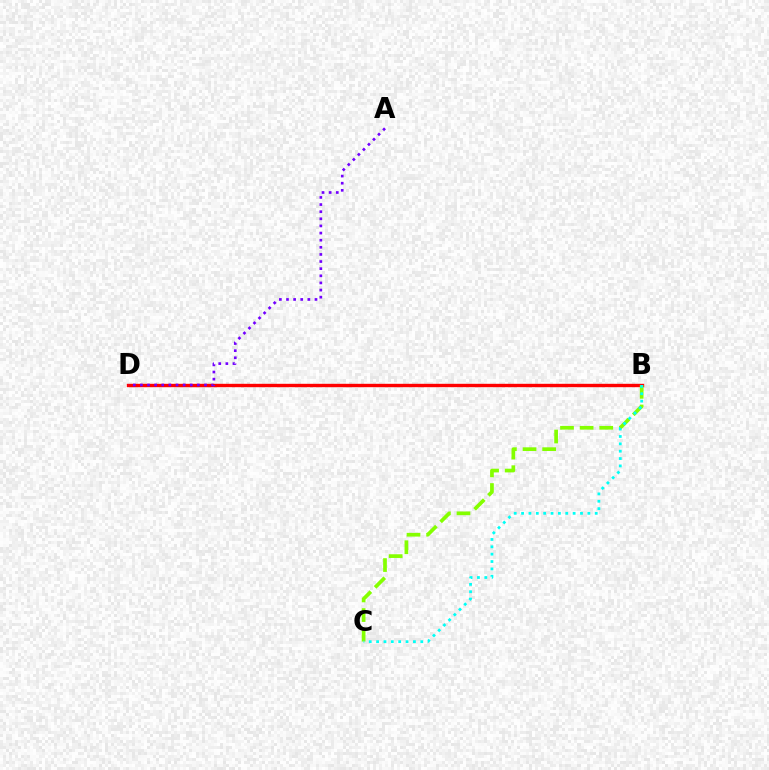{('B', 'D'): [{'color': '#ff0000', 'line_style': 'solid', 'thickness': 2.44}], ('B', 'C'): [{'color': '#84ff00', 'line_style': 'dashed', 'thickness': 2.66}, {'color': '#00fff6', 'line_style': 'dotted', 'thickness': 2.0}], ('A', 'D'): [{'color': '#7200ff', 'line_style': 'dotted', 'thickness': 1.94}]}